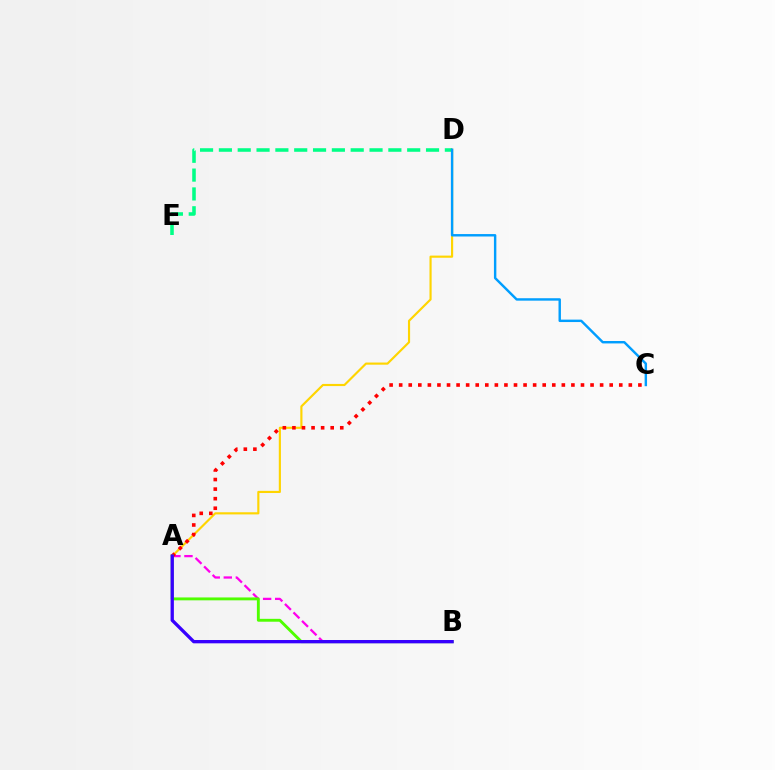{('A', 'D'): [{'color': '#ffd500', 'line_style': 'solid', 'thickness': 1.55}], ('D', 'E'): [{'color': '#00ff86', 'line_style': 'dashed', 'thickness': 2.56}], ('A', 'B'): [{'color': '#ff00ed', 'line_style': 'dashed', 'thickness': 1.64}, {'color': '#4fff00', 'line_style': 'solid', 'thickness': 2.08}, {'color': '#3700ff', 'line_style': 'solid', 'thickness': 2.38}], ('A', 'C'): [{'color': '#ff0000', 'line_style': 'dotted', 'thickness': 2.6}], ('C', 'D'): [{'color': '#009eff', 'line_style': 'solid', 'thickness': 1.75}]}